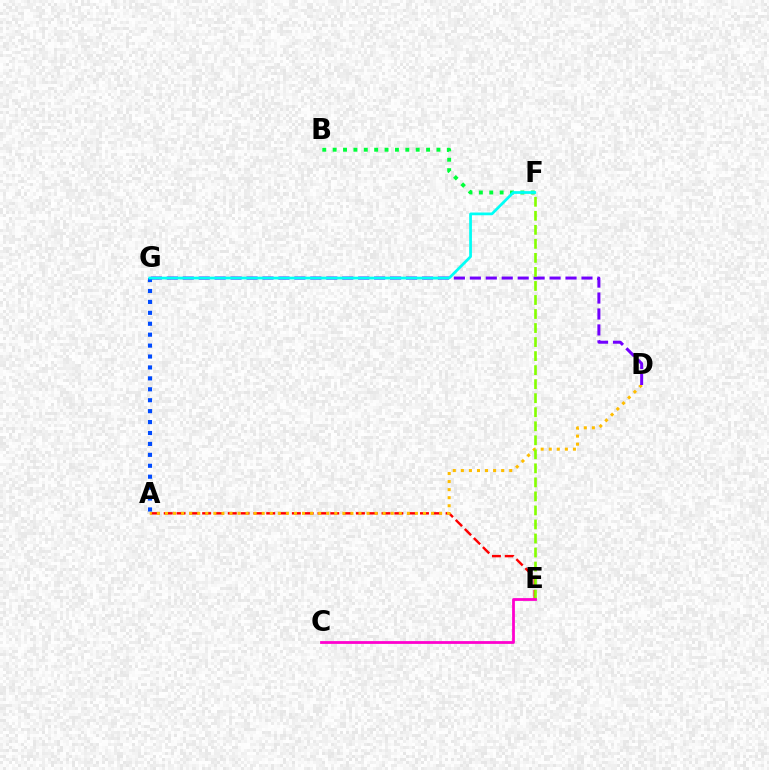{('A', 'E'): [{'color': '#ff0000', 'line_style': 'dashed', 'thickness': 1.74}], ('B', 'F'): [{'color': '#00ff39', 'line_style': 'dotted', 'thickness': 2.82}], ('A', 'D'): [{'color': '#ffbd00', 'line_style': 'dotted', 'thickness': 2.19}], ('D', 'G'): [{'color': '#7200ff', 'line_style': 'dashed', 'thickness': 2.17}], ('E', 'F'): [{'color': '#84ff00', 'line_style': 'dashed', 'thickness': 1.91}], ('C', 'E'): [{'color': '#ff00cf', 'line_style': 'solid', 'thickness': 2.0}], ('A', 'G'): [{'color': '#004bff', 'line_style': 'dotted', 'thickness': 2.97}], ('F', 'G'): [{'color': '#00fff6', 'line_style': 'solid', 'thickness': 1.97}]}